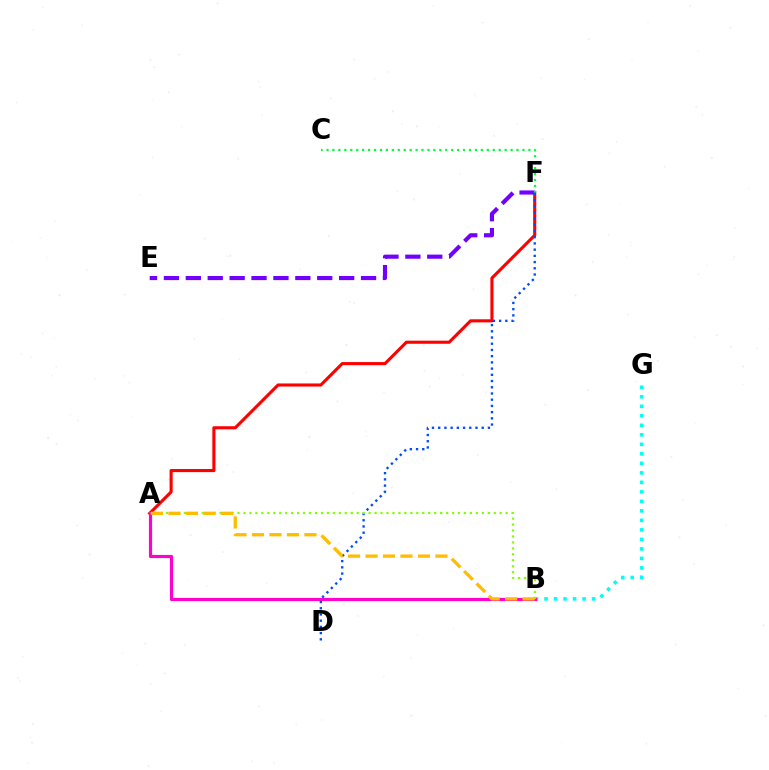{('A', 'F'): [{'color': '#ff0000', 'line_style': 'solid', 'thickness': 2.23}], ('E', 'F'): [{'color': '#7200ff', 'line_style': 'dashed', 'thickness': 2.98}], ('B', 'G'): [{'color': '#00fff6', 'line_style': 'dotted', 'thickness': 2.58}], ('C', 'F'): [{'color': '#00ff39', 'line_style': 'dotted', 'thickness': 1.61}], ('A', 'B'): [{'color': '#ff00cf', 'line_style': 'solid', 'thickness': 2.28}, {'color': '#84ff00', 'line_style': 'dotted', 'thickness': 1.62}, {'color': '#ffbd00', 'line_style': 'dashed', 'thickness': 2.38}], ('D', 'F'): [{'color': '#004bff', 'line_style': 'dotted', 'thickness': 1.69}]}